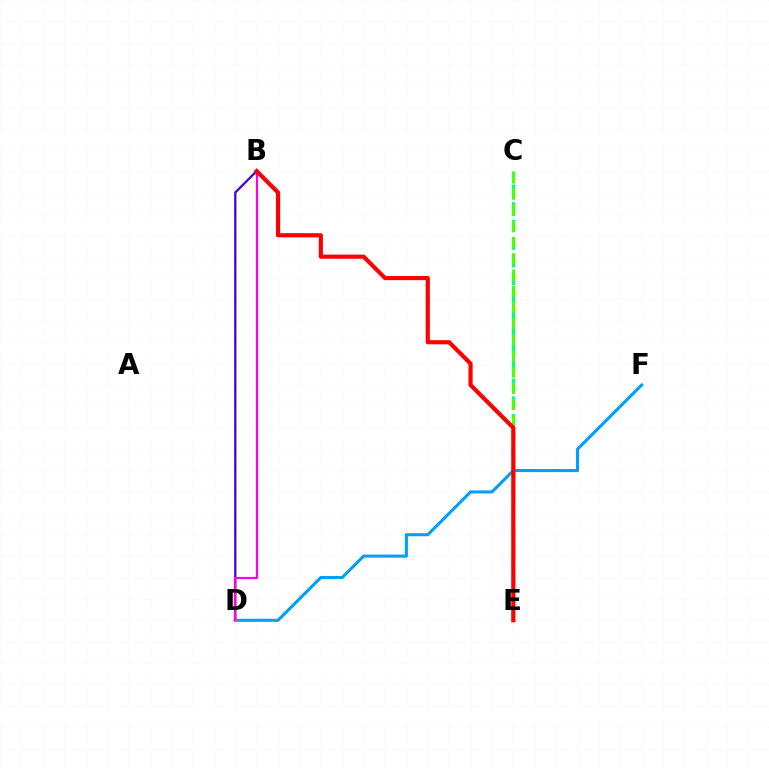{('D', 'F'): [{'color': '#009eff', 'line_style': 'solid', 'thickness': 2.2}], ('C', 'E'): [{'color': '#00ff86', 'line_style': 'dashed', 'thickness': 2.4}, {'color': '#4fff00', 'line_style': 'dashed', 'thickness': 2.2}], ('B', 'D'): [{'color': '#ffd500', 'line_style': 'solid', 'thickness': 1.99}, {'color': '#3700ff', 'line_style': 'solid', 'thickness': 1.51}, {'color': '#ff00ed', 'line_style': 'solid', 'thickness': 1.59}], ('B', 'E'): [{'color': '#ff0000', 'line_style': 'solid', 'thickness': 3.0}]}